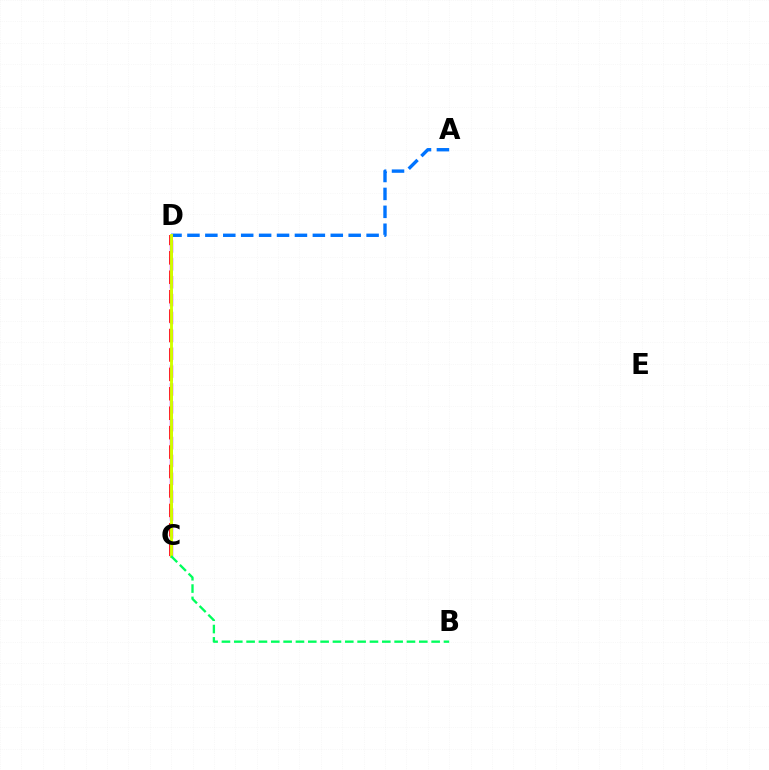{('A', 'D'): [{'color': '#0074ff', 'line_style': 'dashed', 'thickness': 2.43}], ('C', 'D'): [{'color': '#b900ff', 'line_style': 'dashed', 'thickness': 2.43}, {'color': '#ff0000', 'line_style': 'dashed', 'thickness': 2.64}, {'color': '#d1ff00', 'line_style': 'solid', 'thickness': 2.09}], ('B', 'C'): [{'color': '#00ff5c', 'line_style': 'dashed', 'thickness': 1.68}]}